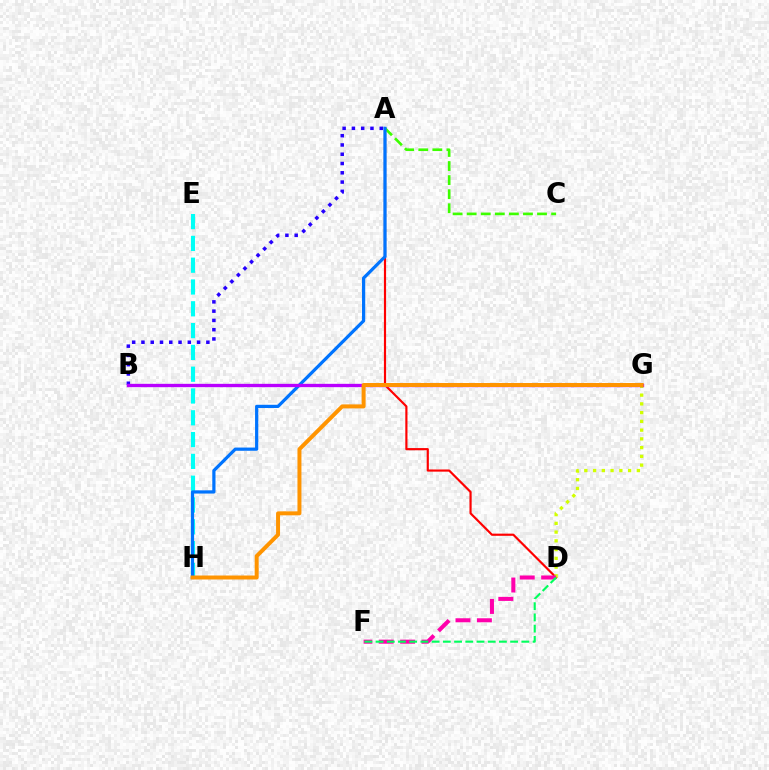{('A', 'D'): [{'color': '#ff0000', 'line_style': 'solid', 'thickness': 1.57}], ('A', 'C'): [{'color': '#3dff00', 'line_style': 'dashed', 'thickness': 1.91}], ('D', 'G'): [{'color': '#d1ff00', 'line_style': 'dotted', 'thickness': 2.38}], ('D', 'F'): [{'color': '#ff00ac', 'line_style': 'dashed', 'thickness': 2.91}, {'color': '#00ff5c', 'line_style': 'dashed', 'thickness': 1.52}], ('E', 'H'): [{'color': '#00fff6', 'line_style': 'dashed', 'thickness': 2.96}], ('A', 'B'): [{'color': '#2500ff', 'line_style': 'dotted', 'thickness': 2.52}], ('A', 'H'): [{'color': '#0074ff', 'line_style': 'solid', 'thickness': 2.32}], ('B', 'G'): [{'color': '#b900ff', 'line_style': 'solid', 'thickness': 2.4}], ('G', 'H'): [{'color': '#ff9400', 'line_style': 'solid', 'thickness': 2.86}]}